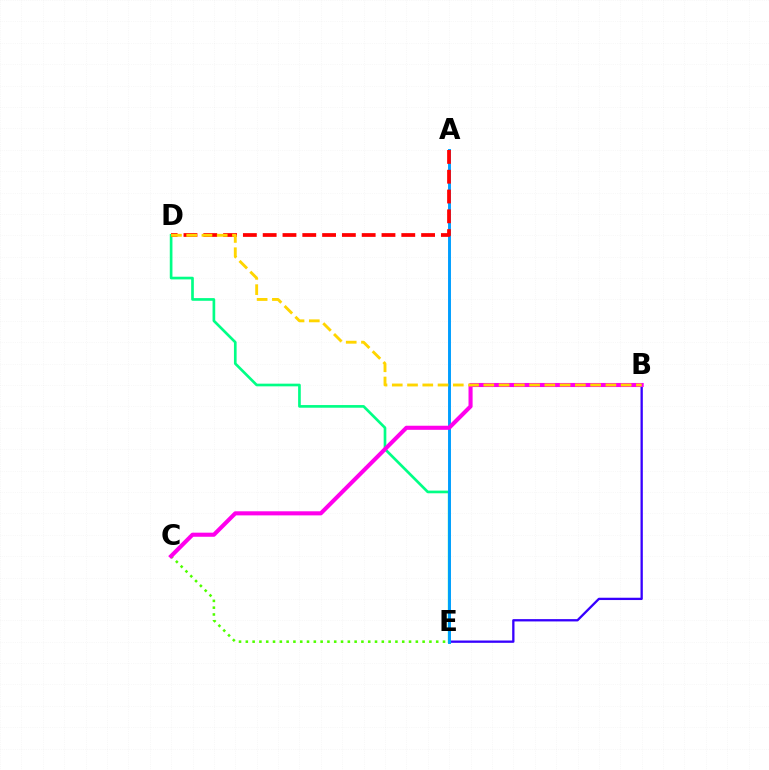{('B', 'E'): [{'color': '#3700ff', 'line_style': 'solid', 'thickness': 1.66}], ('D', 'E'): [{'color': '#00ff86', 'line_style': 'solid', 'thickness': 1.92}], ('A', 'E'): [{'color': '#009eff', 'line_style': 'solid', 'thickness': 2.11}], ('C', 'E'): [{'color': '#4fff00', 'line_style': 'dotted', 'thickness': 1.85}], ('A', 'D'): [{'color': '#ff0000', 'line_style': 'dashed', 'thickness': 2.69}], ('B', 'C'): [{'color': '#ff00ed', 'line_style': 'solid', 'thickness': 2.95}], ('B', 'D'): [{'color': '#ffd500', 'line_style': 'dashed', 'thickness': 2.07}]}